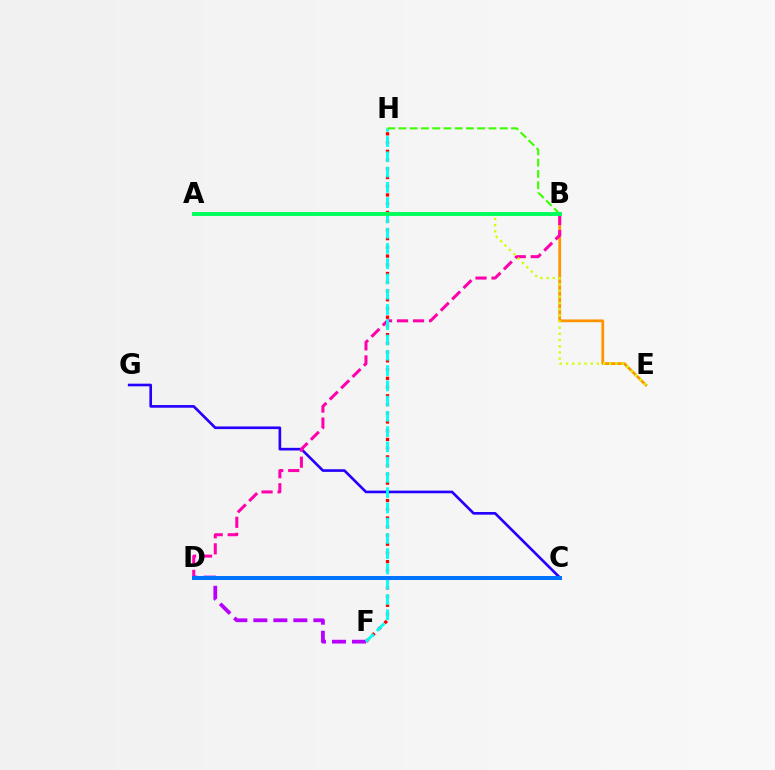{('B', 'E'): [{'color': '#ff9400', 'line_style': 'solid', 'thickness': 1.98}], ('F', 'H'): [{'color': '#ff0000', 'line_style': 'dotted', 'thickness': 2.37}, {'color': '#00fff6', 'line_style': 'dashed', 'thickness': 2.07}], ('C', 'G'): [{'color': '#2500ff', 'line_style': 'solid', 'thickness': 1.91}], ('B', 'D'): [{'color': '#ff00ac', 'line_style': 'dashed', 'thickness': 2.18}], ('D', 'F'): [{'color': '#b900ff', 'line_style': 'dashed', 'thickness': 2.72}], ('A', 'E'): [{'color': '#d1ff00', 'line_style': 'dotted', 'thickness': 1.68}], ('C', 'D'): [{'color': '#0074ff', 'line_style': 'solid', 'thickness': 2.88}], ('B', 'H'): [{'color': '#3dff00', 'line_style': 'dashed', 'thickness': 1.53}], ('A', 'B'): [{'color': '#00ff5c', 'line_style': 'solid', 'thickness': 2.81}]}